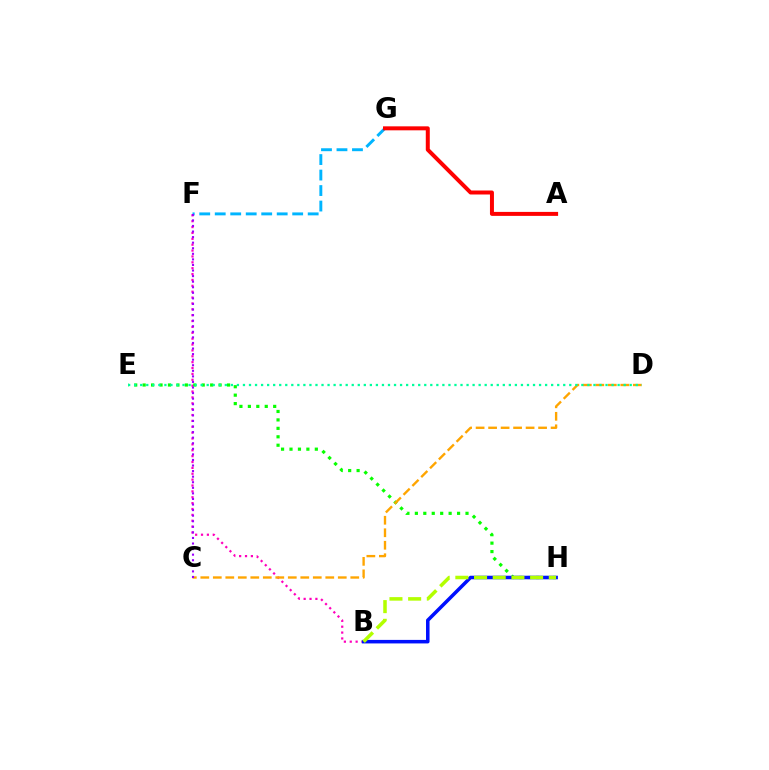{('B', 'F'): [{'color': '#ff00bd', 'line_style': 'dotted', 'thickness': 1.6}], ('F', 'G'): [{'color': '#00b5ff', 'line_style': 'dashed', 'thickness': 2.1}], ('E', 'H'): [{'color': '#08ff00', 'line_style': 'dotted', 'thickness': 2.29}], ('C', 'D'): [{'color': '#ffa500', 'line_style': 'dashed', 'thickness': 1.7}], ('B', 'H'): [{'color': '#0010ff', 'line_style': 'solid', 'thickness': 2.54}, {'color': '#b3ff00', 'line_style': 'dashed', 'thickness': 2.54}], ('A', 'G'): [{'color': '#ff0000', 'line_style': 'solid', 'thickness': 2.87}], ('C', 'F'): [{'color': '#9b00ff', 'line_style': 'dotted', 'thickness': 1.51}], ('D', 'E'): [{'color': '#00ff9d', 'line_style': 'dotted', 'thickness': 1.64}]}